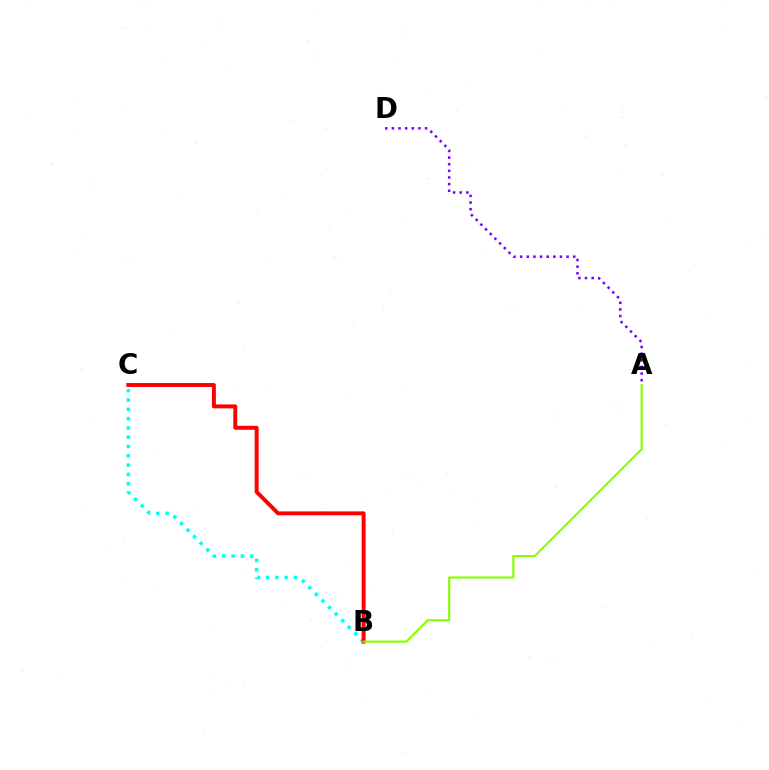{('A', 'D'): [{'color': '#7200ff', 'line_style': 'dotted', 'thickness': 1.8}], ('B', 'C'): [{'color': '#00fff6', 'line_style': 'dotted', 'thickness': 2.53}, {'color': '#ff0000', 'line_style': 'solid', 'thickness': 2.84}], ('A', 'B'): [{'color': '#84ff00', 'line_style': 'solid', 'thickness': 1.54}]}